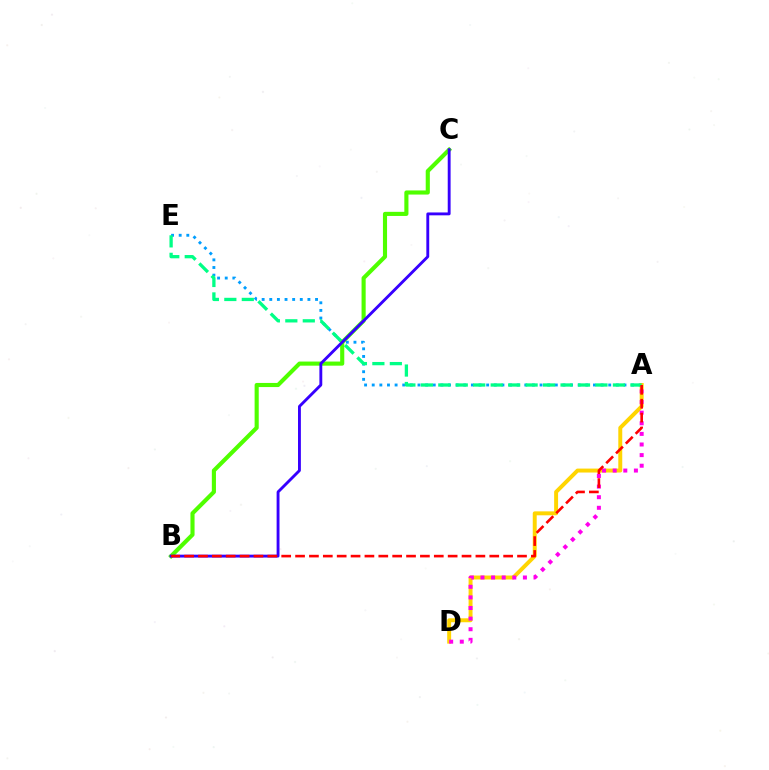{('A', 'E'): [{'color': '#009eff', 'line_style': 'dotted', 'thickness': 2.07}, {'color': '#00ff86', 'line_style': 'dashed', 'thickness': 2.37}], ('A', 'D'): [{'color': '#ffd500', 'line_style': 'solid', 'thickness': 2.84}, {'color': '#ff00ed', 'line_style': 'dotted', 'thickness': 2.88}], ('B', 'C'): [{'color': '#4fff00', 'line_style': 'solid', 'thickness': 2.96}, {'color': '#3700ff', 'line_style': 'solid', 'thickness': 2.07}], ('A', 'B'): [{'color': '#ff0000', 'line_style': 'dashed', 'thickness': 1.88}]}